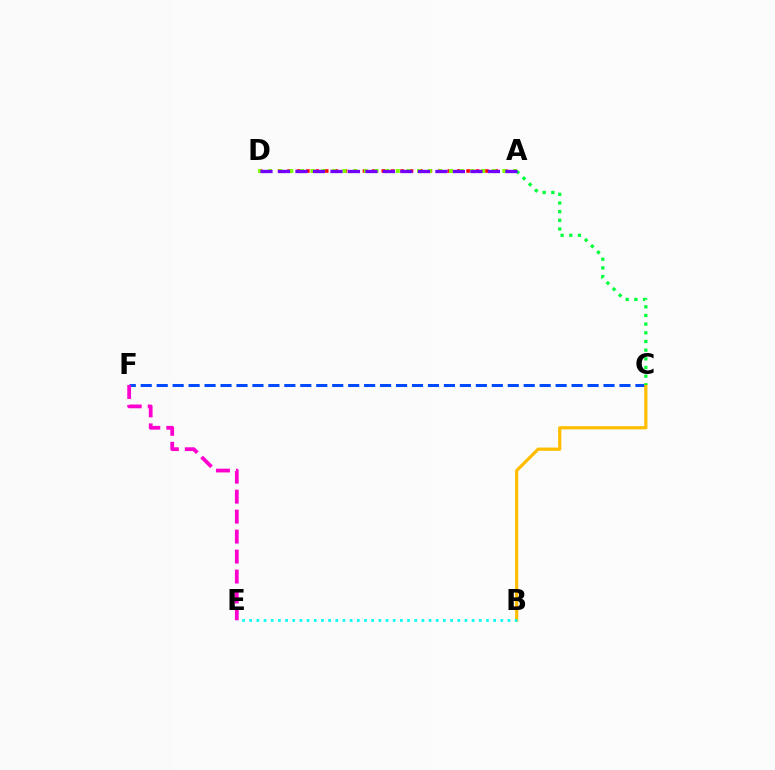{('C', 'F'): [{'color': '#004bff', 'line_style': 'dashed', 'thickness': 2.17}], ('B', 'C'): [{'color': '#ffbd00', 'line_style': 'solid', 'thickness': 2.31}], ('A', 'D'): [{'color': '#ff0000', 'line_style': 'dotted', 'thickness': 2.56}, {'color': '#84ff00', 'line_style': 'dotted', 'thickness': 2.9}, {'color': '#7200ff', 'line_style': 'dashed', 'thickness': 2.38}], ('B', 'E'): [{'color': '#00fff6', 'line_style': 'dotted', 'thickness': 1.95}], ('A', 'C'): [{'color': '#00ff39', 'line_style': 'dotted', 'thickness': 2.36}], ('E', 'F'): [{'color': '#ff00cf', 'line_style': 'dashed', 'thickness': 2.71}]}